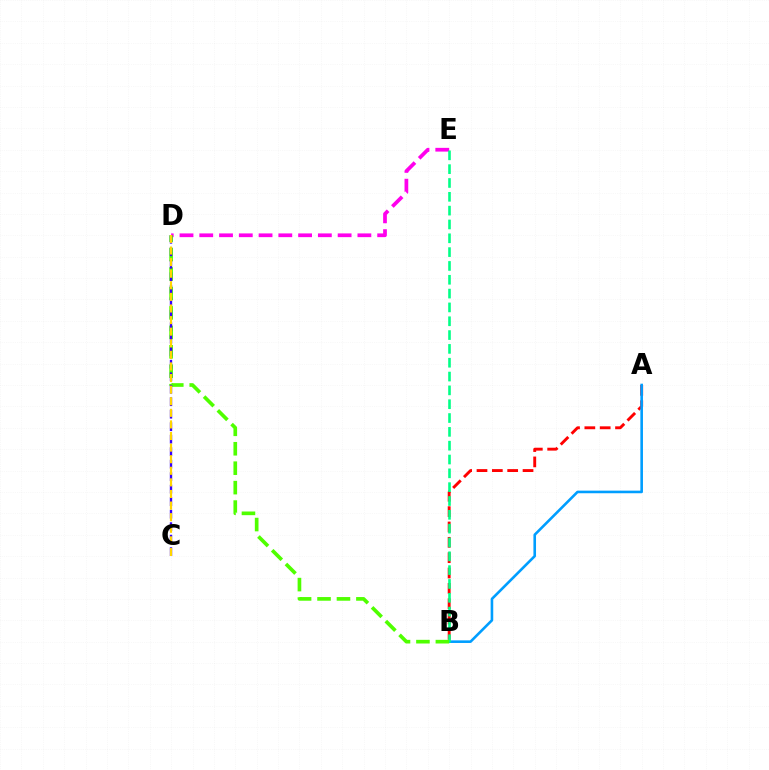{('A', 'B'): [{'color': '#ff0000', 'line_style': 'dashed', 'thickness': 2.08}, {'color': '#009eff', 'line_style': 'solid', 'thickness': 1.88}], ('D', 'E'): [{'color': '#ff00ed', 'line_style': 'dashed', 'thickness': 2.69}], ('B', 'E'): [{'color': '#00ff86', 'line_style': 'dashed', 'thickness': 1.88}], ('B', 'D'): [{'color': '#4fff00', 'line_style': 'dashed', 'thickness': 2.64}], ('C', 'D'): [{'color': '#3700ff', 'line_style': 'dashed', 'thickness': 1.7}, {'color': '#ffd500', 'line_style': 'dashed', 'thickness': 1.58}]}